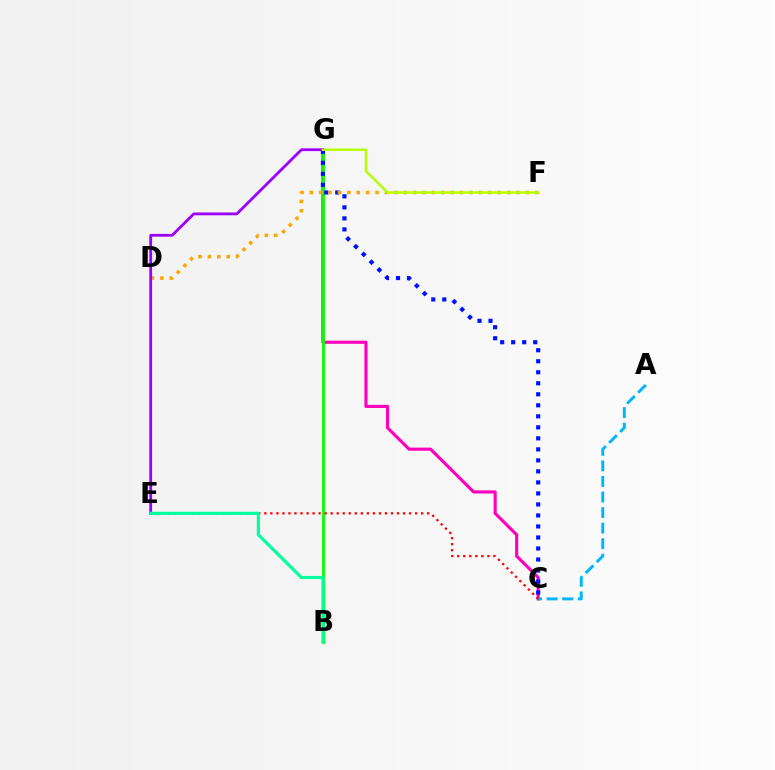{('C', 'G'): [{'color': '#ff00bd', 'line_style': 'solid', 'thickness': 2.25}, {'color': '#0010ff', 'line_style': 'dotted', 'thickness': 2.99}], ('B', 'G'): [{'color': '#08ff00', 'line_style': 'solid', 'thickness': 2.04}], ('A', 'C'): [{'color': '#00b5ff', 'line_style': 'dashed', 'thickness': 2.11}], ('D', 'F'): [{'color': '#ffa500', 'line_style': 'dotted', 'thickness': 2.55}], ('E', 'G'): [{'color': '#9b00ff', 'line_style': 'solid', 'thickness': 2.01}], ('F', 'G'): [{'color': '#b3ff00', 'line_style': 'solid', 'thickness': 1.77}], ('C', 'E'): [{'color': '#ff0000', 'line_style': 'dotted', 'thickness': 1.64}], ('B', 'E'): [{'color': '#00ff9d', 'line_style': 'solid', 'thickness': 2.25}]}